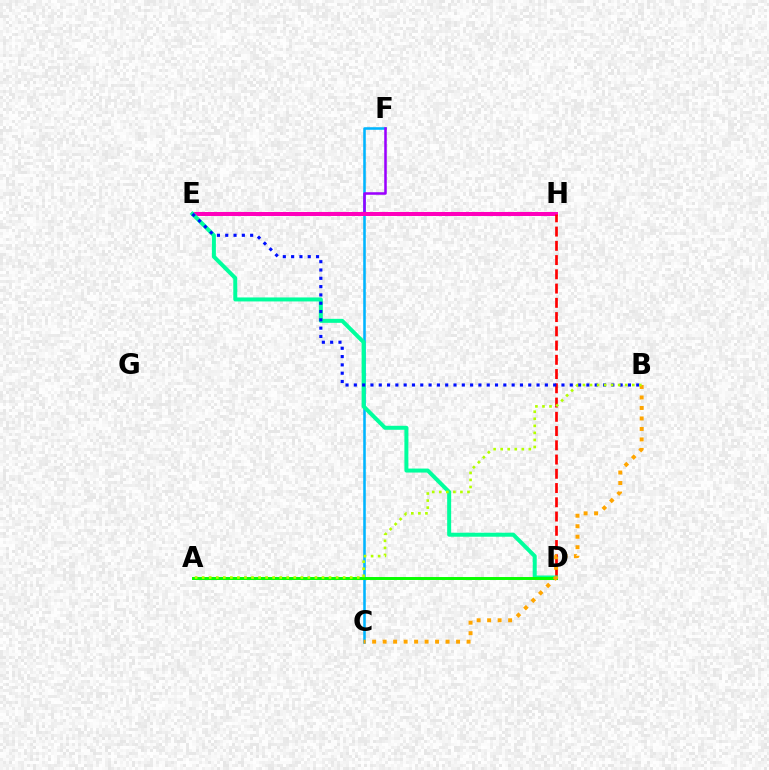{('C', 'F'): [{'color': '#00b5ff', 'line_style': 'solid', 'thickness': 1.85}], ('E', 'F'): [{'color': '#9b00ff', 'line_style': 'solid', 'thickness': 1.82}], ('E', 'H'): [{'color': '#ff00bd', 'line_style': 'solid', 'thickness': 2.87}], ('D', 'H'): [{'color': '#ff0000', 'line_style': 'dashed', 'thickness': 1.94}], ('D', 'E'): [{'color': '#00ff9d', 'line_style': 'solid', 'thickness': 2.87}], ('A', 'D'): [{'color': '#08ff00', 'line_style': 'solid', 'thickness': 2.12}], ('B', 'E'): [{'color': '#0010ff', 'line_style': 'dotted', 'thickness': 2.26}], ('B', 'C'): [{'color': '#ffa500', 'line_style': 'dotted', 'thickness': 2.85}], ('A', 'B'): [{'color': '#b3ff00', 'line_style': 'dotted', 'thickness': 1.92}]}